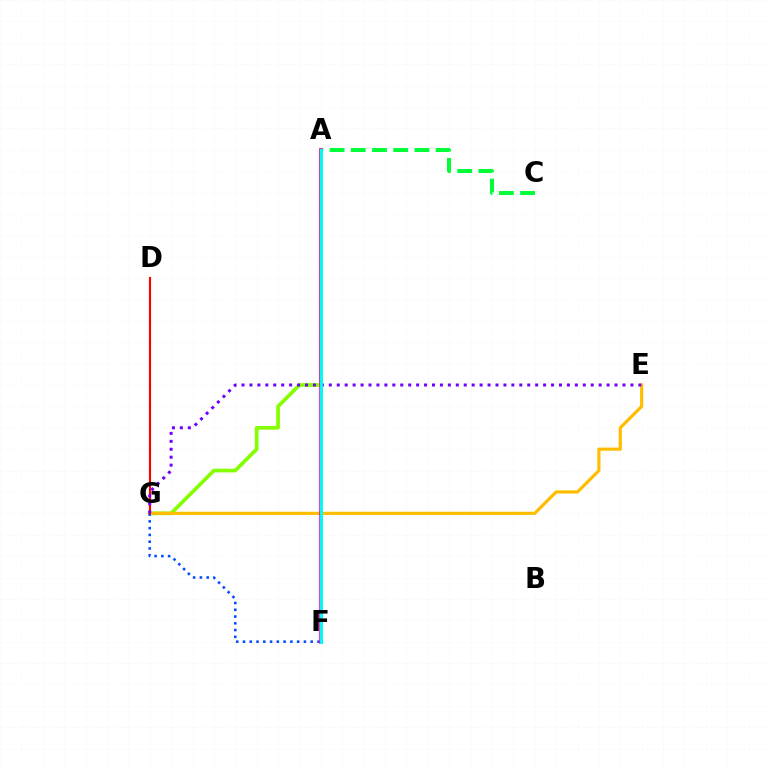{('A', 'G'): [{'color': '#84ff00', 'line_style': 'solid', 'thickness': 2.66}], ('E', 'G'): [{'color': '#ffbd00', 'line_style': 'solid', 'thickness': 2.29}, {'color': '#7200ff', 'line_style': 'dotted', 'thickness': 2.16}], ('A', 'C'): [{'color': '#00ff39', 'line_style': 'dashed', 'thickness': 2.88}], ('F', 'G'): [{'color': '#004bff', 'line_style': 'dotted', 'thickness': 1.84}], ('A', 'F'): [{'color': '#ff00cf', 'line_style': 'solid', 'thickness': 2.58}, {'color': '#00fff6', 'line_style': 'solid', 'thickness': 2.08}], ('D', 'G'): [{'color': '#ff0000', 'line_style': 'solid', 'thickness': 1.53}]}